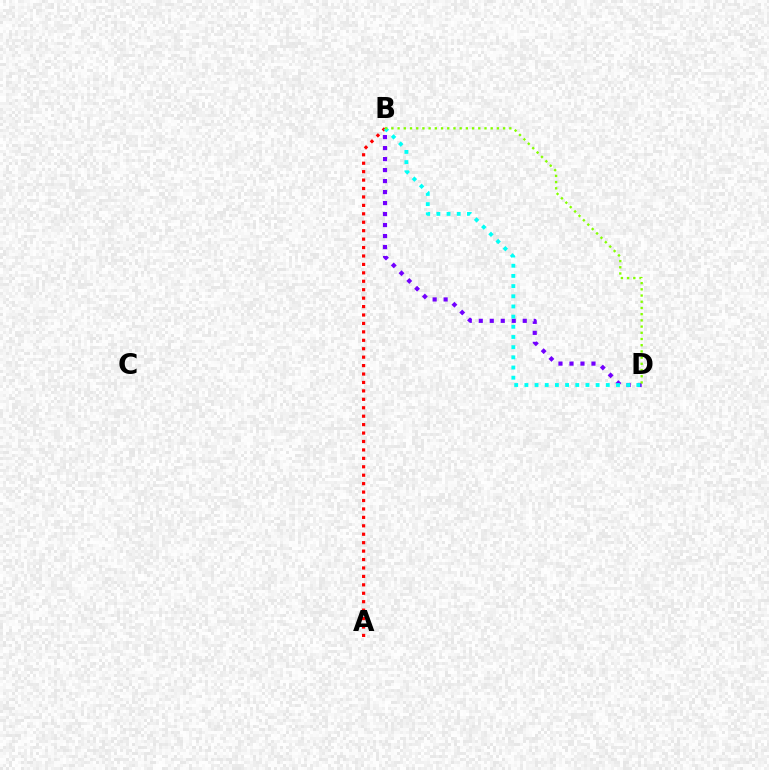{('A', 'B'): [{'color': '#ff0000', 'line_style': 'dotted', 'thickness': 2.29}], ('B', 'D'): [{'color': '#7200ff', 'line_style': 'dotted', 'thickness': 2.99}, {'color': '#00fff6', 'line_style': 'dotted', 'thickness': 2.76}, {'color': '#84ff00', 'line_style': 'dotted', 'thickness': 1.69}]}